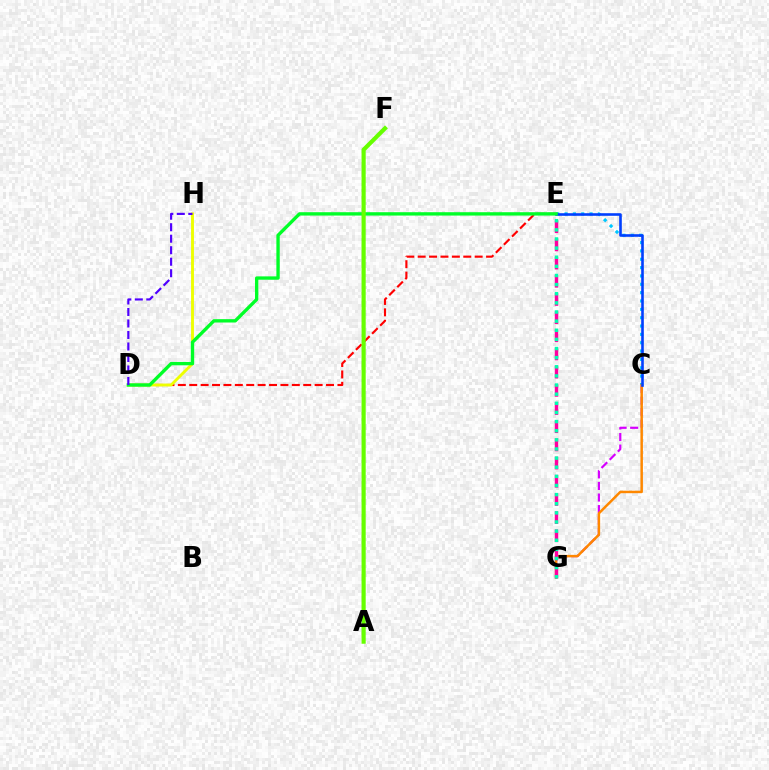{('D', 'E'): [{'color': '#ff0000', 'line_style': 'dashed', 'thickness': 1.55}, {'color': '#00ff27', 'line_style': 'solid', 'thickness': 2.42}], ('C', 'G'): [{'color': '#d600ff', 'line_style': 'dashed', 'thickness': 1.57}, {'color': '#ff8800', 'line_style': 'solid', 'thickness': 1.8}], ('C', 'E'): [{'color': '#00c7ff', 'line_style': 'dotted', 'thickness': 2.27}, {'color': '#003fff', 'line_style': 'solid', 'thickness': 1.87}], ('D', 'H'): [{'color': '#eeff00', 'line_style': 'solid', 'thickness': 2.08}, {'color': '#4f00ff', 'line_style': 'dashed', 'thickness': 1.56}], ('E', 'G'): [{'color': '#ff00a0', 'line_style': 'dashed', 'thickness': 2.47}, {'color': '#00ffaf', 'line_style': 'dotted', 'thickness': 2.48}], ('A', 'F'): [{'color': '#66ff00', 'line_style': 'solid', 'thickness': 3.0}]}